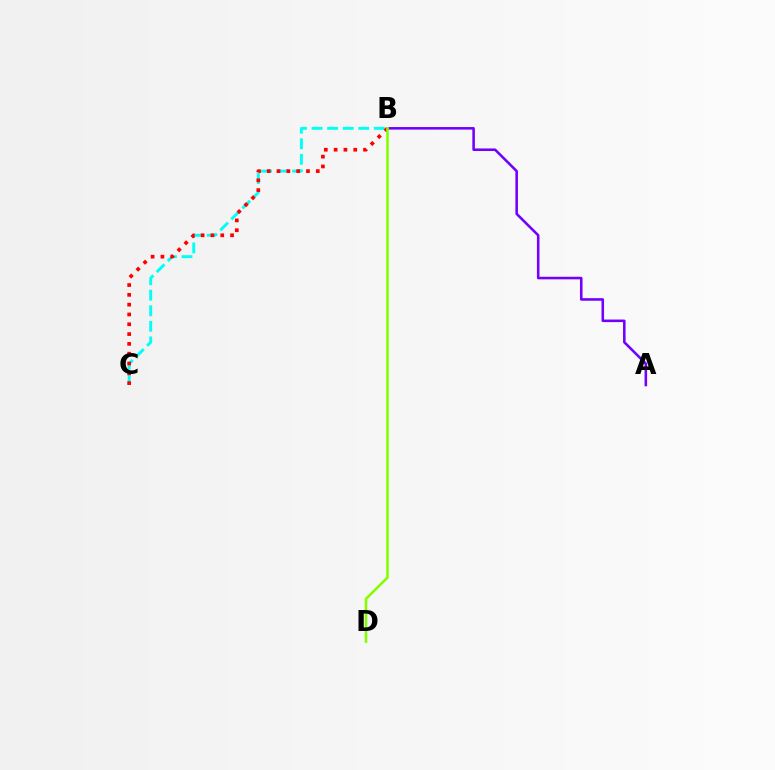{('B', 'C'): [{'color': '#00fff6', 'line_style': 'dashed', 'thickness': 2.11}, {'color': '#ff0000', 'line_style': 'dotted', 'thickness': 2.66}], ('A', 'B'): [{'color': '#7200ff', 'line_style': 'solid', 'thickness': 1.85}], ('B', 'D'): [{'color': '#84ff00', 'line_style': 'solid', 'thickness': 1.87}]}